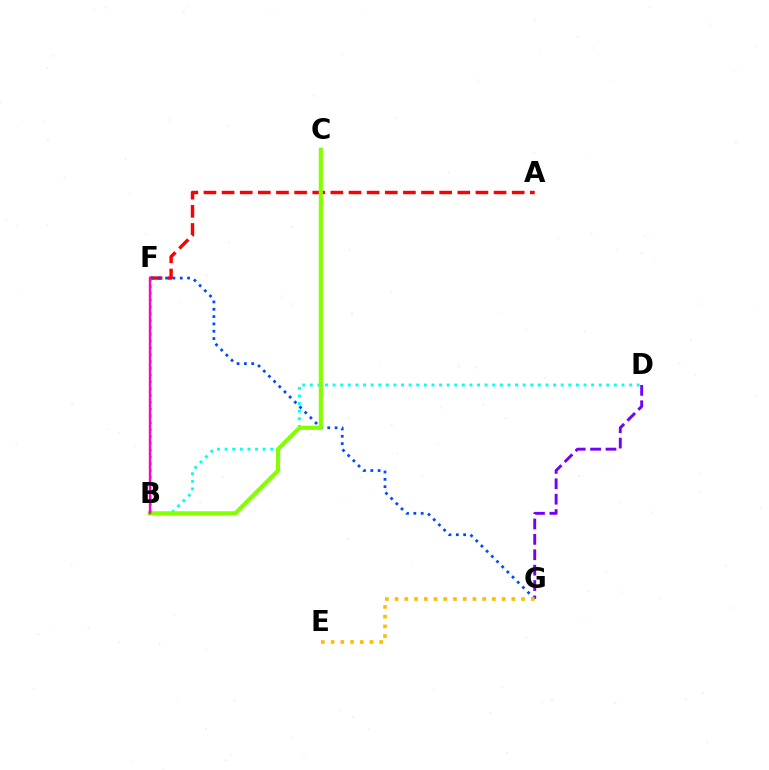{('A', 'F'): [{'color': '#ff0000', 'line_style': 'dashed', 'thickness': 2.46}], ('B', 'F'): [{'color': '#00ff39', 'line_style': 'dotted', 'thickness': 1.85}, {'color': '#ff00cf', 'line_style': 'solid', 'thickness': 1.71}], ('D', 'G'): [{'color': '#7200ff', 'line_style': 'dashed', 'thickness': 2.09}], ('F', 'G'): [{'color': '#004bff', 'line_style': 'dotted', 'thickness': 1.99}], ('B', 'D'): [{'color': '#00fff6', 'line_style': 'dotted', 'thickness': 2.07}], ('B', 'C'): [{'color': '#84ff00', 'line_style': 'solid', 'thickness': 2.97}], ('E', 'G'): [{'color': '#ffbd00', 'line_style': 'dotted', 'thickness': 2.64}]}